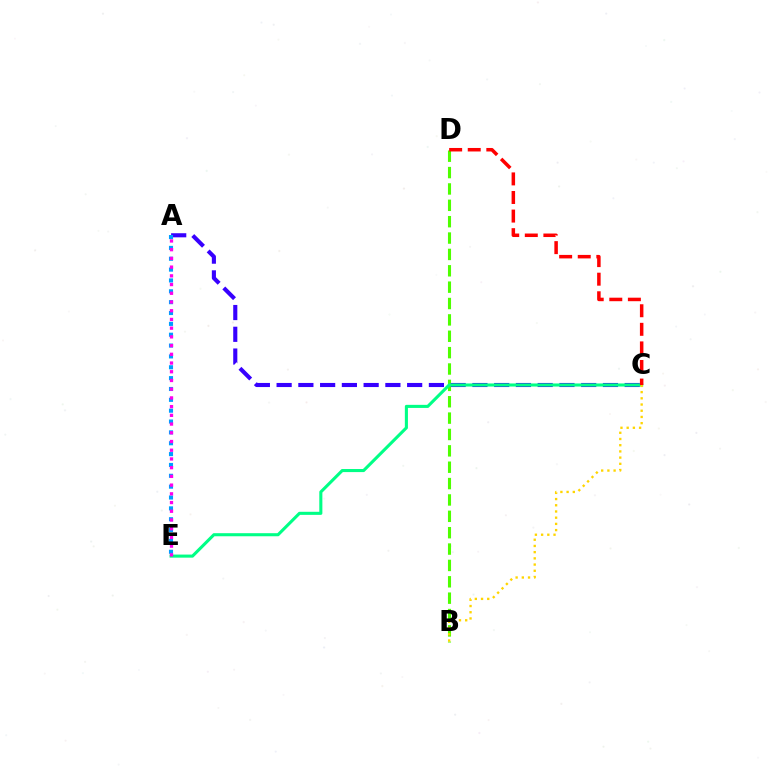{('B', 'D'): [{'color': '#4fff00', 'line_style': 'dashed', 'thickness': 2.22}], ('A', 'C'): [{'color': '#3700ff', 'line_style': 'dashed', 'thickness': 2.96}], ('C', 'E'): [{'color': '#00ff86', 'line_style': 'solid', 'thickness': 2.22}], ('A', 'E'): [{'color': '#009eff', 'line_style': 'dotted', 'thickness': 2.95}, {'color': '#ff00ed', 'line_style': 'dotted', 'thickness': 2.37}], ('C', 'D'): [{'color': '#ff0000', 'line_style': 'dashed', 'thickness': 2.52}], ('B', 'C'): [{'color': '#ffd500', 'line_style': 'dotted', 'thickness': 1.69}]}